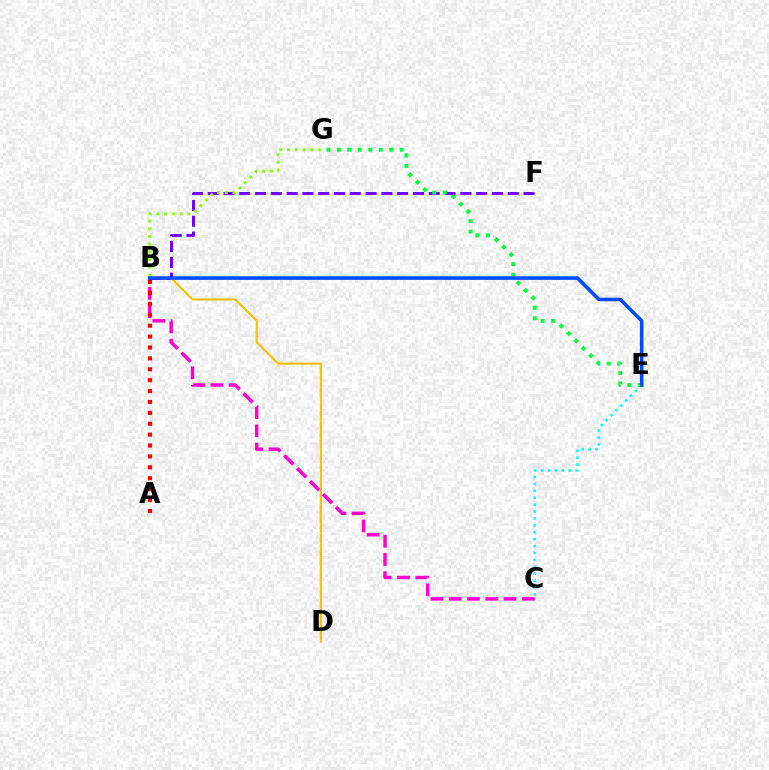{('B', 'C'): [{'color': '#ff00cf', 'line_style': 'dashed', 'thickness': 2.48}], ('B', 'F'): [{'color': '#7200ff', 'line_style': 'dashed', 'thickness': 2.15}], ('B', 'D'): [{'color': '#ffbd00', 'line_style': 'solid', 'thickness': 1.53}], ('B', 'G'): [{'color': '#84ff00', 'line_style': 'dotted', 'thickness': 2.1}], ('E', 'G'): [{'color': '#00ff39', 'line_style': 'dotted', 'thickness': 2.85}], ('C', 'E'): [{'color': '#00fff6', 'line_style': 'dotted', 'thickness': 1.88}], ('B', 'E'): [{'color': '#004bff', 'line_style': 'solid', 'thickness': 2.57}], ('A', 'B'): [{'color': '#ff0000', 'line_style': 'dotted', 'thickness': 2.96}]}